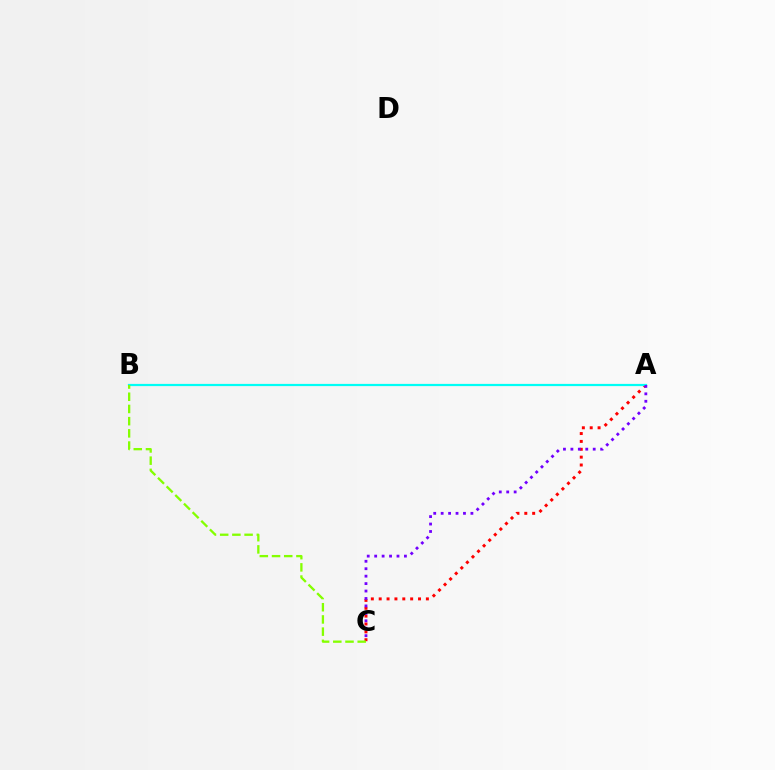{('A', 'C'): [{'color': '#ff0000', 'line_style': 'dotted', 'thickness': 2.14}, {'color': '#7200ff', 'line_style': 'dotted', 'thickness': 2.02}], ('A', 'B'): [{'color': '#00fff6', 'line_style': 'solid', 'thickness': 1.59}], ('B', 'C'): [{'color': '#84ff00', 'line_style': 'dashed', 'thickness': 1.66}]}